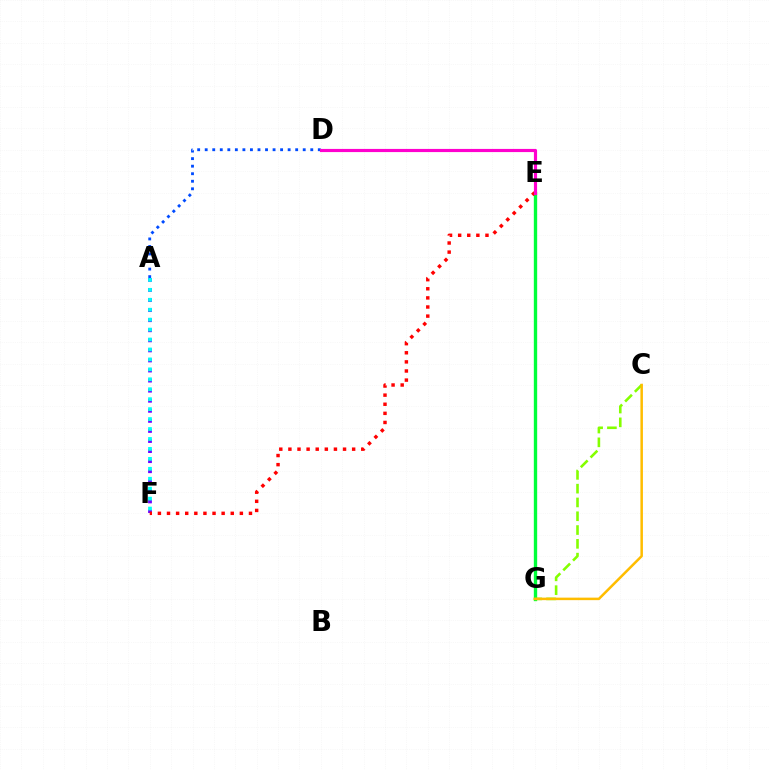{('A', 'F'): [{'color': '#7200ff', 'line_style': 'dotted', 'thickness': 2.74}, {'color': '#00fff6', 'line_style': 'dotted', 'thickness': 2.7}], ('E', 'G'): [{'color': '#00ff39', 'line_style': 'solid', 'thickness': 2.41}], ('E', 'F'): [{'color': '#ff0000', 'line_style': 'dotted', 'thickness': 2.47}], ('C', 'G'): [{'color': '#84ff00', 'line_style': 'dashed', 'thickness': 1.87}, {'color': '#ffbd00', 'line_style': 'solid', 'thickness': 1.81}], ('A', 'D'): [{'color': '#004bff', 'line_style': 'dotted', 'thickness': 2.05}], ('D', 'E'): [{'color': '#ff00cf', 'line_style': 'solid', 'thickness': 2.28}]}